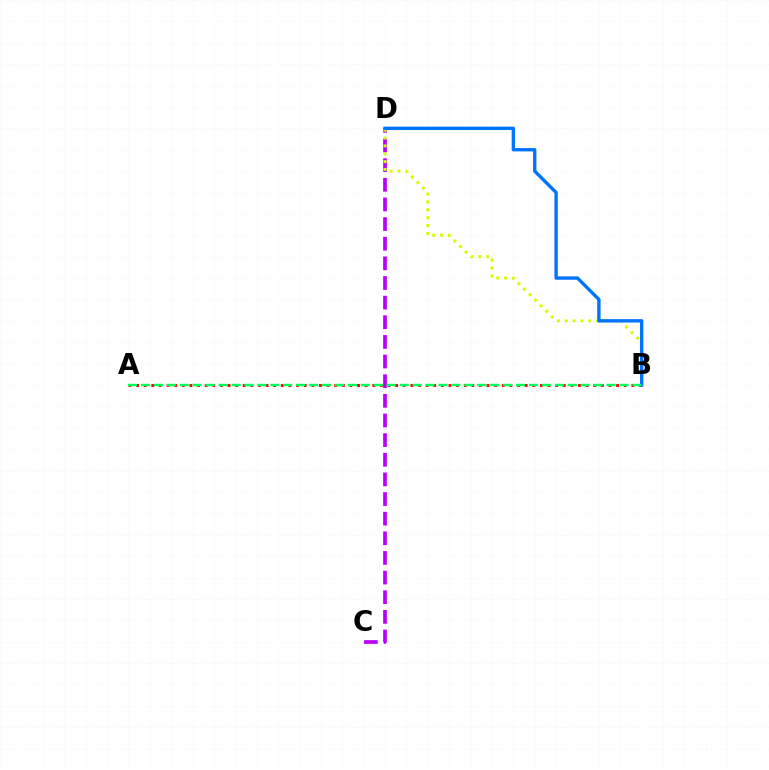{('A', 'B'): [{'color': '#ff0000', 'line_style': 'dotted', 'thickness': 2.07}, {'color': '#00ff5c', 'line_style': 'dashed', 'thickness': 1.76}], ('C', 'D'): [{'color': '#b900ff', 'line_style': 'dashed', 'thickness': 2.67}], ('B', 'D'): [{'color': '#d1ff00', 'line_style': 'dotted', 'thickness': 2.13}, {'color': '#0074ff', 'line_style': 'solid', 'thickness': 2.43}]}